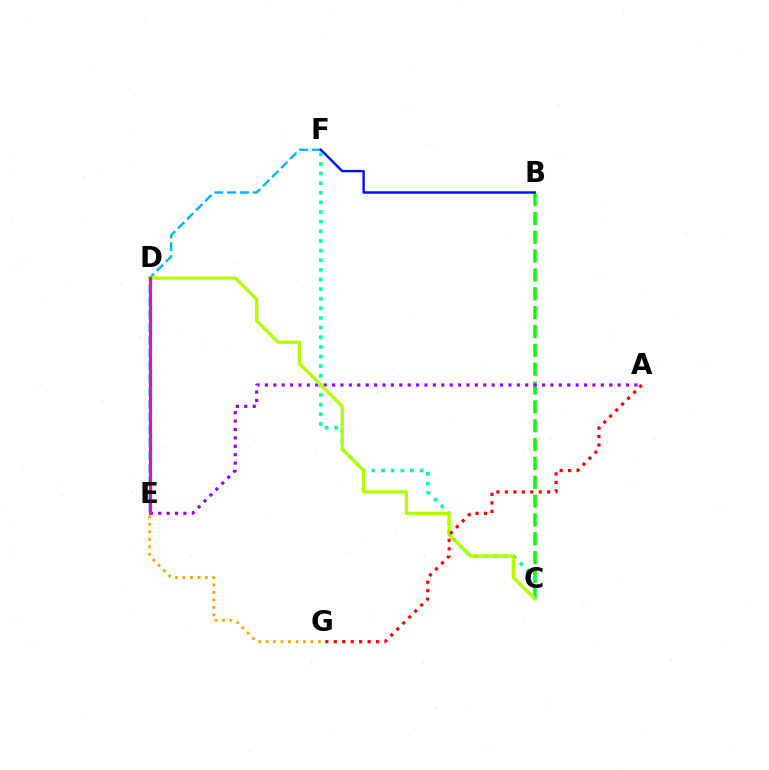{('B', 'C'): [{'color': '#08ff00', 'line_style': 'dashed', 'thickness': 2.56}], ('E', 'F'): [{'color': '#00b5ff', 'line_style': 'dashed', 'thickness': 1.74}], ('A', 'E'): [{'color': '#9b00ff', 'line_style': 'dotted', 'thickness': 2.28}], ('C', 'F'): [{'color': '#00ff9d', 'line_style': 'dotted', 'thickness': 2.62}], ('B', 'F'): [{'color': '#0010ff', 'line_style': 'solid', 'thickness': 1.75}], ('E', 'G'): [{'color': '#ffa500', 'line_style': 'dotted', 'thickness': 2.03}], ('C', 'D'): [{'color': '#b3ff00', 'line_style': 'solid', 'thickness': 2.38}], ('D', 'E'): [{'color': '#ff00bd', 'line_style': 'solid', 'thickness': 2.23}], ('A', 'G'): [{'color': '#ff0000', 'line_style': 'dotted', 'thickness': 2.3}]}